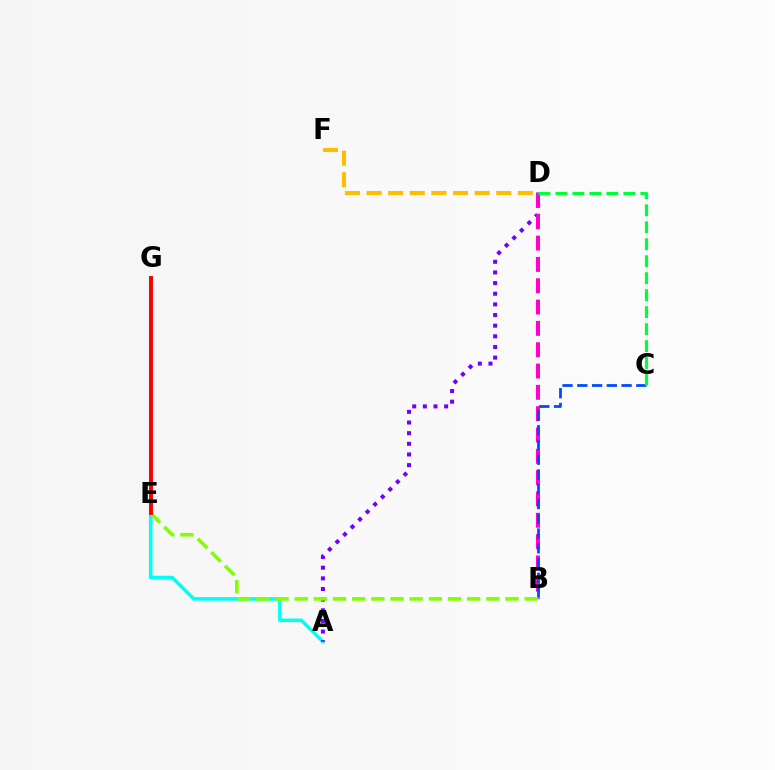{('A', 'G'): [{'color': '#00fff6', 'line_style': 'solid', 'thickness': 2.54}], ('A', 'D'): [{'color': '#7200ff', 'line_style': 'dotted', 'thickness': 2.89}], ('B', 'D'): [{'color': '#ff00cf', 'line_style': 'dashed', 'thickness': 2.9}], ('B', 'C'): [{'color': '#004bff', 'line_style': 'dashed', 'thickness': 2.0}], ('B', 'E'): [{'color': '#84ff00', 'line_style': 'dashed', 'thickness': 2.6}], ('C', 'D'): [{'color': '#00ff39', 'line_style': 'dashed', 'thickness': 2.31}], ('D', 'F'): [{'color': '#ffbd00', 'line_style': 'dashed', 'thickness': 2.94}], ('E', 'G'): [{'color': '#ff0000', 'line_style': 'solid', 'thickness': 2.83}]}